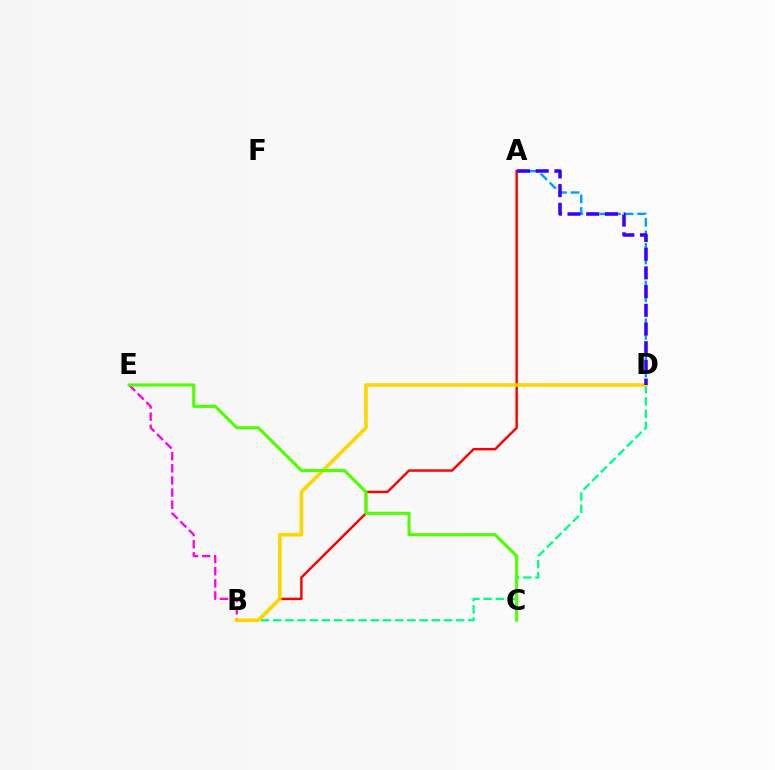{('B', 'D'): [{'color': '#00ff86', 'line_style': 'dashed', 'thickness': 1.66}, {'color': '#ffd500', 'line_style': 'solid', 'thickness': 2.58}], ('A', 'D'): [{'color': '#009eff', 'line_style': 'dashed', 'thickness': 1.71}, {'color': '#3700ff', 'line_style': 'dashed', 'thickness': 2.54}], ('A', 'B'): [{'color': '#ff0000', 'line_style': 'solid', 'thickness': 1.75}], ('B', 'E'): [{'color': '#ff00ed', 'line_style': 'dashed', 'thickness': 1.65}], ('C', 'E'): [{'color': '#4fff00', 'line_style': 'solid', 'thickness': 2.23}]}